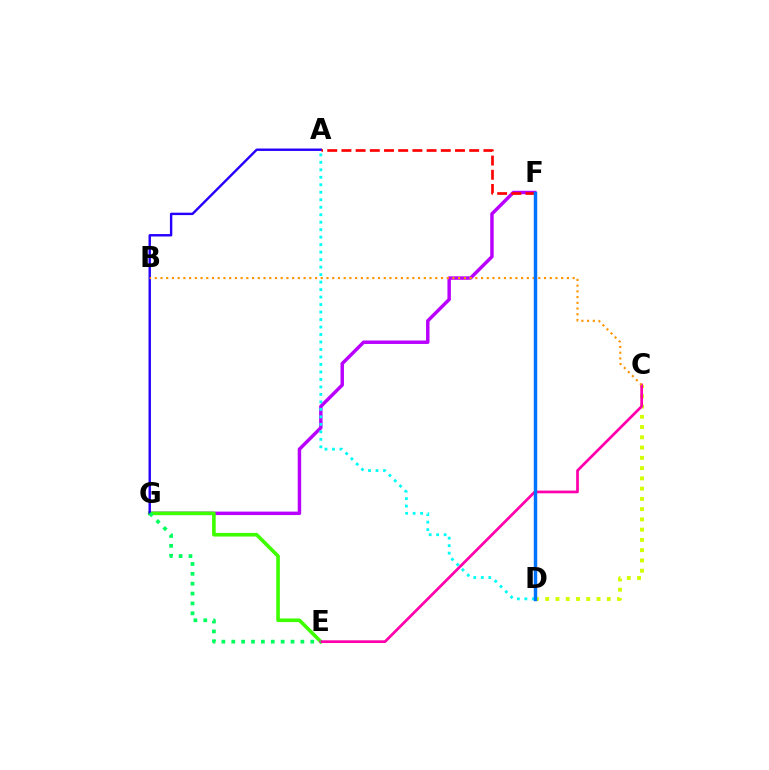{('C', 'D'): [{'color': '#d1ff00', 'line_style': 'dotted', 'thickness': 2.79}], ('F', 'G'): [{'color': '#b900ff', 'line_style': 'solid', 'thickness': 2.49}], ('E', 'G'): [{'color': '#3dff00', 'line_style': 'solid', 'thickness': 2.6}, {'color': '#00ff5c', 'line_style': 'dotted', 'thickness': 2.68}], ('A', 'G'): [{'color': '#2500ff', 'line_style': 'solid', 'thickness': 1.73}], ('C', 'E'): [{'color': '#ff00ac', 'line_style': 'solid', 'thickness': 1.96}], ('A', 'D'): [{'color': '#00fff6', 'line_style': 'dotted', 'thickness': 2.03}], ('A', 'F'): [{'color': '#ff0000', 'line_style': 'dashed', 'thickness': 1.93}], ('B', 'C'): [{'color': '#ff9400', 'line_style': 'dotted', 'thickness': 1.56}], ('D', 'F'): [{'color': '#0074ff', 'line_style': 'solid', 'thickness': 2.48}]}